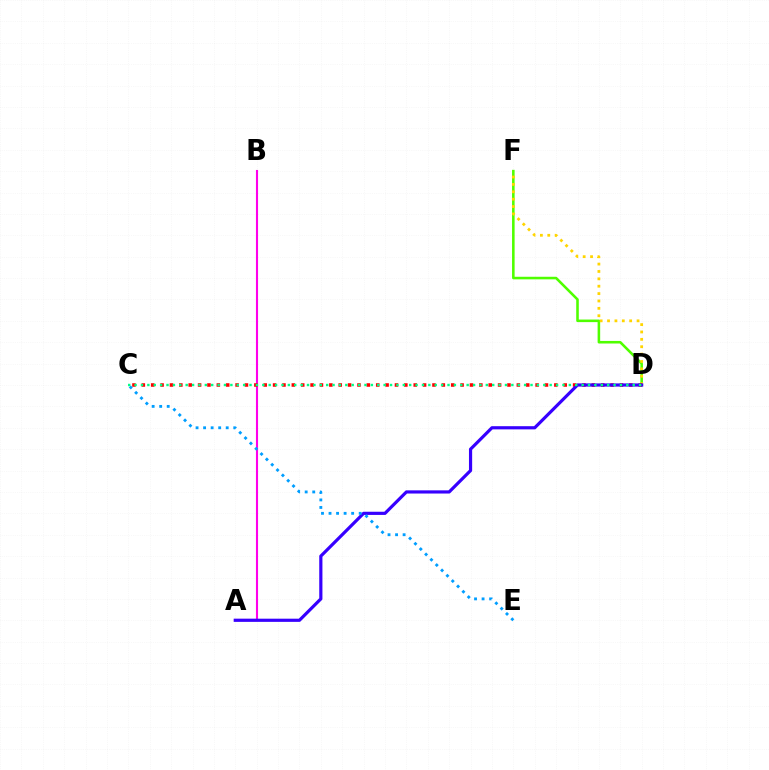{('D', 'F'): [{'color': '#4fff00', 'line_style': 'solid', 'thickness': 1.85}, {'color': '#ffd500', 'line_style': 'dotted', 'thickness': 2.0}], ('A', 'B'): [{'color': '#ff00ed', 'line_style': 'solid', 'thickness': 1.52}], ('C', 'D'): [{'color': '#ff0000', 'line_style': 'dotted', 'thickness': 2.55}, {'color': '#00ff86', 'line_style': 'dotted', 'thickness': 1.74}], ('A', 'D'): [{'color': '#3700ff', 'line_style': 'solid', 'thickness': 2.29}], ('C', 'E'): [{'color': '#009eff', 'line_style': 'dotted', 'thickness': 2.05}]}